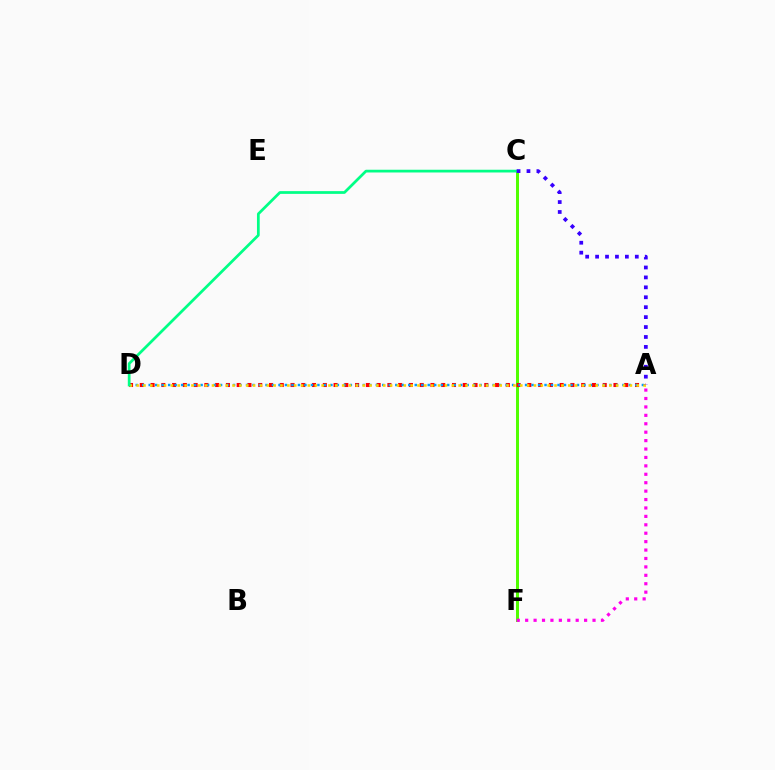{('C', 'F'): [{'color': '#4fff00', 'line_style': 'solid', 'thickness': 2.14}], ('A', 'D'): [{'color': '#ff0000', 'line_style': 'dotted', 'thickness': 2.93}, {'color': '#009eff', 'line_style': 'dotted', 'thickness': 1.76}, {'color': '#ffd500', 'line_style': 'dotted', 'thickness': 1.86}], ('A', 'F'): [{'color': '#ff00ed', 'line_style': 'dotted', 'thickness': 2.29}], ('C', 'D'): [{'color': '#00ff86', 'line_style': 'solid', 'thickness': 1.97}], ('A', 'C'): [{'color': '#3700ff', 'line_style': 'dotted', 'thickness': 2.7}]}